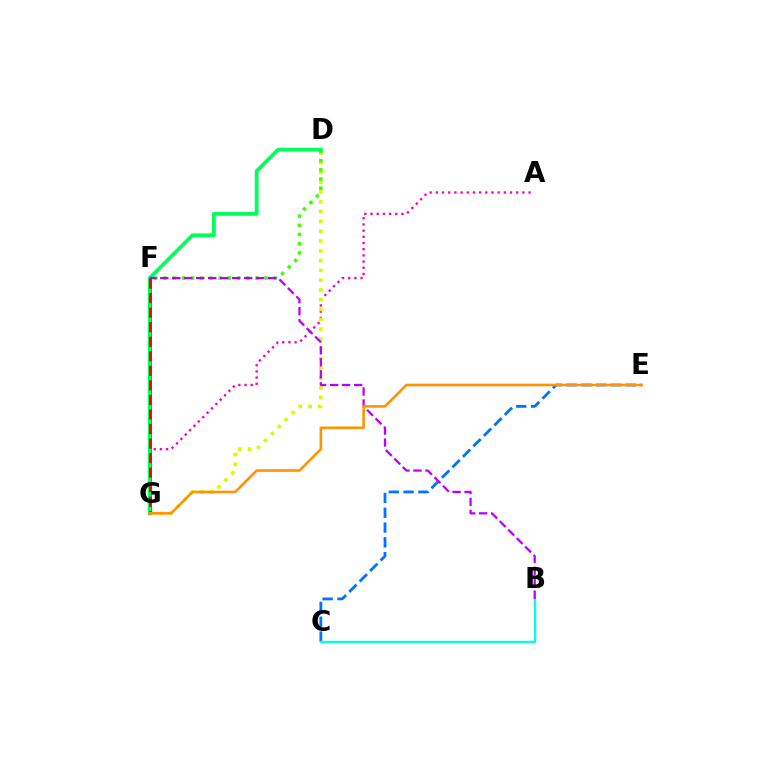{('A', 'G'): [{'color': '#ff00ac', 'line_style': 'dotted', 'thickness': 1.68}], ('F', 'G'): [{'color': '#2500ff', 'line_style': 'solid', 'thickness': 2.0}, {'color': '#ff0000', 'line_style': 'dashed', 'thickness': 1.98}], ('D', 'G'): [{'color': '#d1ff00', 'line_style': 'dotted', 'thickness': 2.66}, {'color': '#00ff5c', 'line_style': 'solid', 'thickness': 2.74}], ('C', 'E'): [{'color': '#0074ff', 'line_style': 'dashed', 'thickness': 2.01}], ('B', 'C'): [{'color': '#00fff6', 'line_style': 'solid', 'thickness': 1.7}], ('D', 'F'): [{'color': '#3dff00', 'line_style': 'dotted', 'thickness': 2.5}], ('B', 'F'): [{'color': '#b900ff', 'line_style': 'dashed', 'thickness': 1.63}], ('E', 'G'): [{'color': '#ff9400', 'line_style': 'solid', 'thickness': 1.87}]}